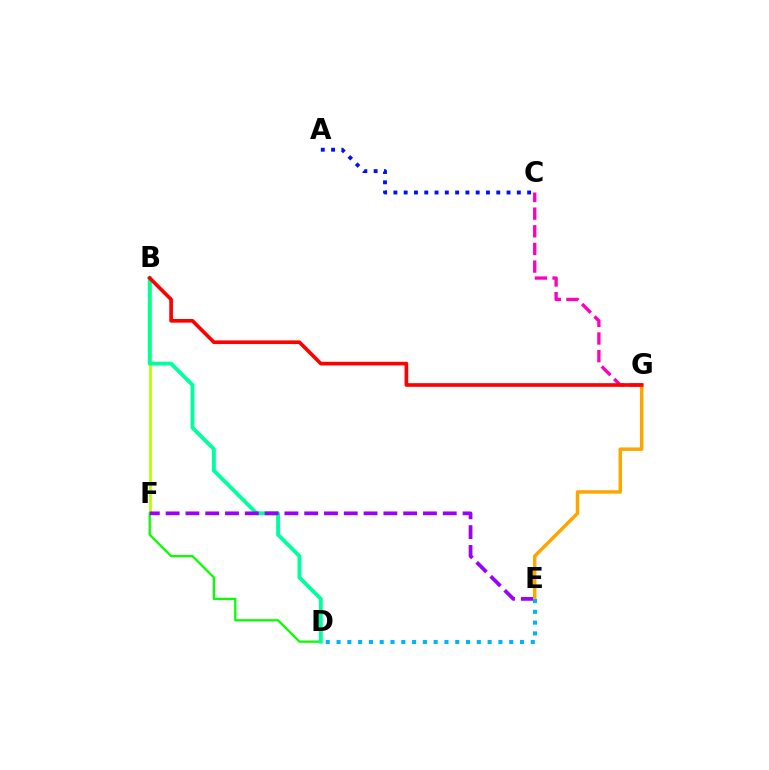{('B', 'F'): [{'color': '#b3ff00', 'line_style': 'solid', 'thickness': 1.94}], ('C', 'G'): [{'color': '#ff00bd', 'line_style': 'dashed', 'thickness': 2.4}], ('D', 'F'): [{'color': '#08ff00', 'line_style': 'solid', 'thickness': 1.64}], ('A', 'C'): [{'color': '#0010ff', 'line_style': 'dotted', 'thickness': 2.79}], ('B', 'D'): [{'color': '#00ff9d', 'line_style': 'solid', 'thickness': 2.77}], ('E', 'F'): [{'color': '#9b00ff', 'line_style': 'dashed', 'thickness': 2.69}], ('E', 'G'): [{'color': '#ffa500', 'line_style': 'solid', 'thickness': 2.51}], ('D', 'E'): [{'color': '#00b5ff', 'line_style': 'dotted', 'thickness': 2.93}], ('B', 'G'): [{'color': '#ff0000', 'line_style': 'solid', 'thickness': 2.63}]}